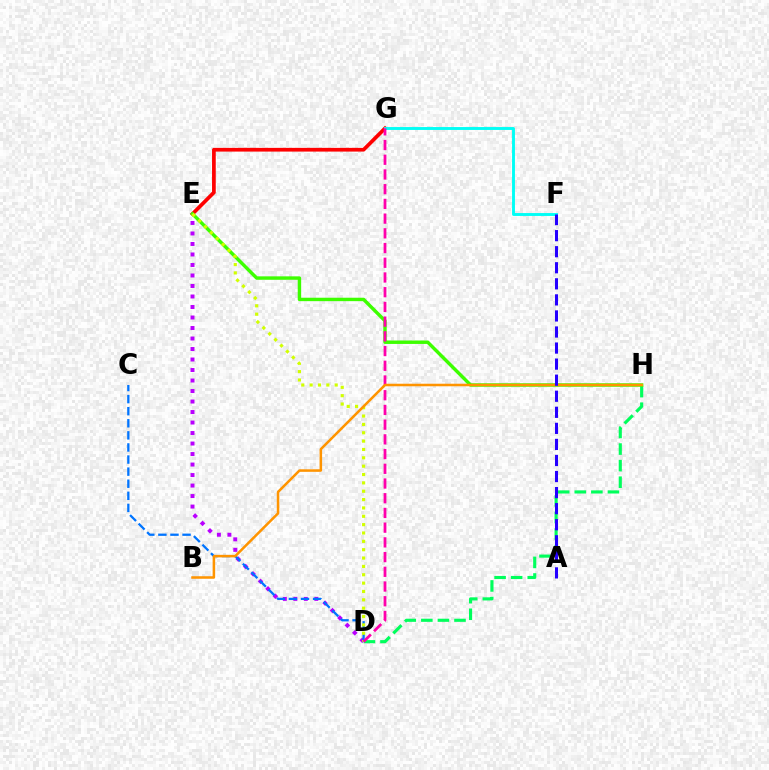{('D', 'H'): [{'color': '#00ff5c', 'line_style': 'dashed', 'thickness': 2.25}], ('D', 'E'): [{'color': '#b900ff', 'line_style': 'dotted', 'thickness': 2.85}, {'color': '#d1ff00', 'line_style': 'dotted', 'thickness': 2.27}], ('E', 'G'): [{'color': '#ff0000', 'line_style': 'solid', 'thickness': 2.68}], ('F', 'G'): [{'color': '#00fff6', 'line_style': 'solid', 'thickness': 2.08}], ('E', 'H'): [{'color': '#3dff00', 'line_style': 'solid', 'thickness': 2.47}], ('C', 'D'): [{'color': '#0074ff', 'line_style': 'dashed', 'thickness': 1.64}], ('D', 'G'): [{'color': '#ff00ac', 'line_style': 'dashed', 'thickness': 2.0}], ('B', 'H'): [{'color': '#ff9400', 'line_style': 'solid', 'thickness': 1.83}], ('A', 'F'): [{'color': '#2500ff', 'line_style': 'dashed', 'thickness': 2.18}]}